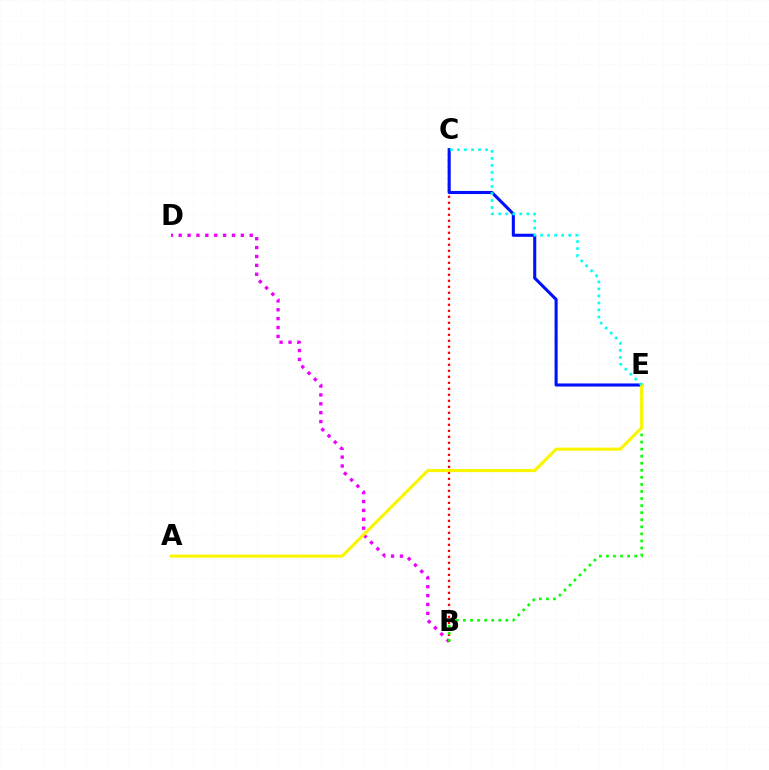{('B', 'D'): [{'color': '#ee00ff', 'line_style': 'dotted', 'thickness': 2.41}], ('B', 'C'): [{'color': '#ff0000', 'line_style': 'dotted', 'thickness': 1.63}], ('B', 'E'): [{'color': '#08ff00', 'line_style': 'dotted', 'thickness': 1.92}], ('C', 'E'): [{'color': '#0010ff', 'line_style': 'solid', 'thickness': 2.22}, {'color': '#00fff6', 'line_style': 'dotted', 'thickness': 1.91}], ('A', 'E'): [{'color': '#fcf500', 'line_style': 'solid', 'thickness': 2.24}]}